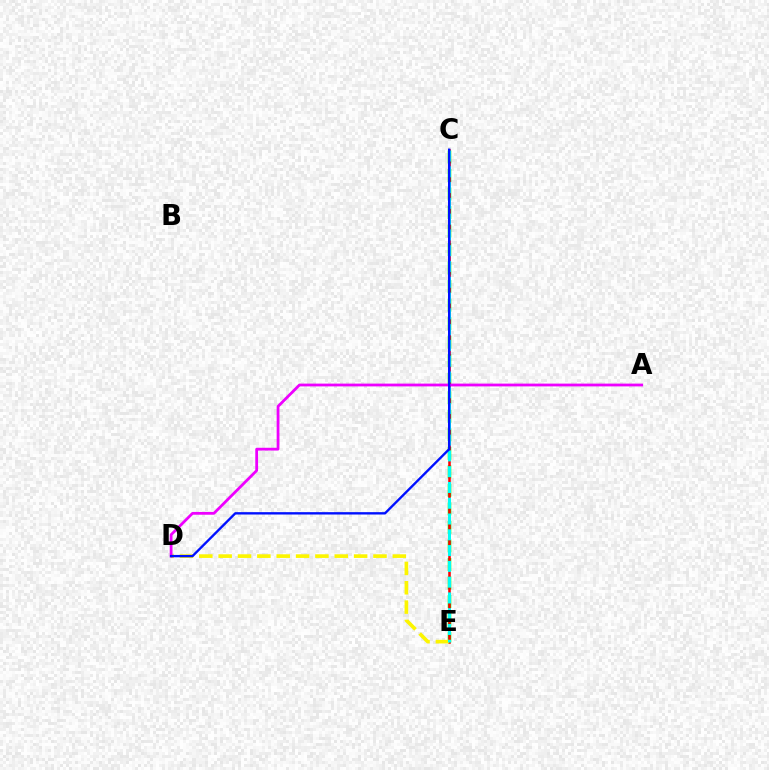{('C', 'E'): [{'color': '#08ff00', 'line_style': 'dashed', 'thickness': 2.52}, {'color': '#ff0000', 'line_style': 'solid', 'thickness': 1.83}, {'color': '#00fff6', 'line_style': 'dashed', 'thickness': 2.14}], ('D', 'E'): [{'color': '#fcf500', 'line_style': 'dashed', 'thickness': 2.63}], ('A', 'D'): [{'color': '#ee00ff', 'line_style': 'solid', 'thickness': 2.01}], ('C', 'D'): [{'color': '#0010ff', 'line_style': 'solid', 'thickness': 1.7}]}